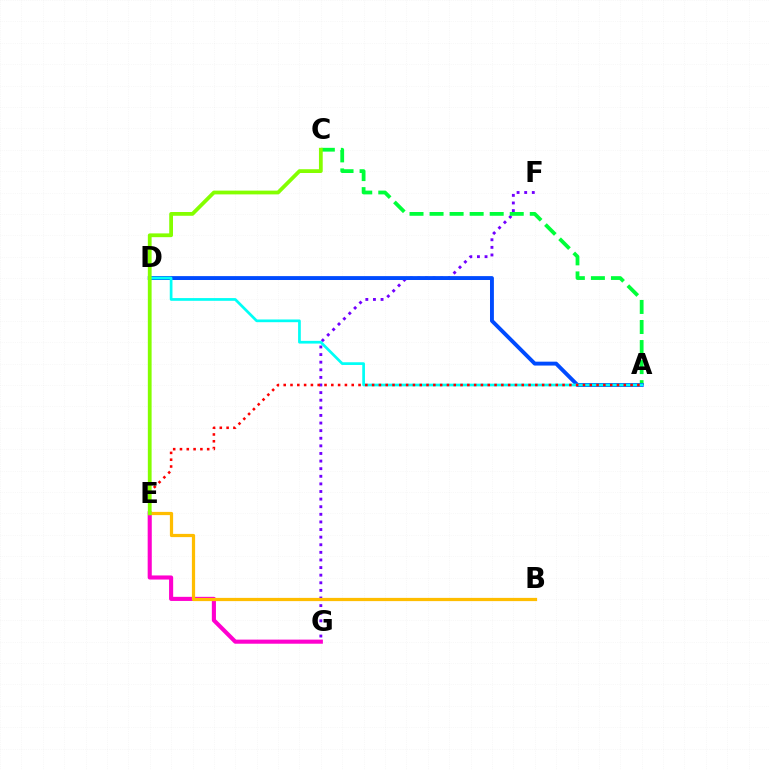{('E', 'G'): [{'color': '#ff00cf', 'line_style': 'solid', 'thickness': 2.96}], ('F', 'G'): [{'color': '#7200ff', 'line_style': 'dotted', 'thickness': 2.07}], ('A', 'C'): [{'color': '#00ff39', 'line_style': 'dashed', 'thickness': 2.72}], ('A', 'D'): [{'color': '#004bff', 'line_style': 'solid', 'thickness': 2.8}, {'color': '#00fff6', 'line_style': 'solid', 'thickness': 1.95}], ('B', 'E'): [{'color': '#ffbd00', 'line_style': 'solid', 'thickness': 2.32}], ('A', 'E'): [{'color': '#ff0000', 'line_style': 'dotted', 'thickness': 1.85}], ('C', 'E'): [{'color': '#84ff00', 'line_style': 'solid', 'thickness': 2.72}]}